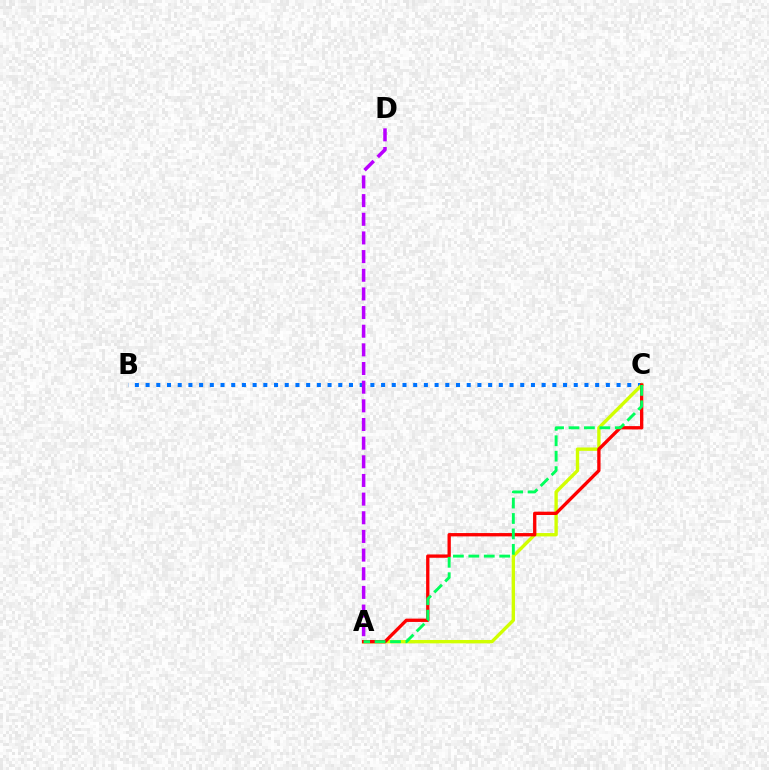{('B', 'C'): [{'color': '#0074ff', 'line_style': 'dotted', 'thickness': 2.91}], ('A', 'C'): [{'color': '#d1ff00', 'line_style': 'solid', 'thickness': 2.42}, {'color': '#ff0000', 'line_style': 'solid', 'thickness': 2.39}, {'color': '#00ff5c', 'line_style': 'dashed', 'thickness': 2.1}], ('A', 'D'): [{'color': '#b900ff', 'line_style': 'dashed', 'thickness': 2.53}]}